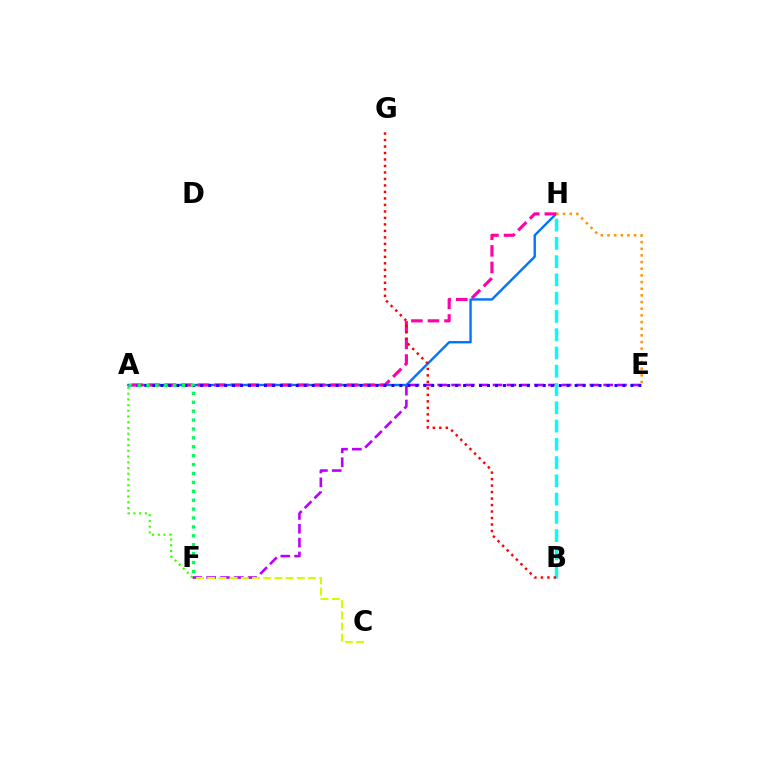{('E', 'F'): [{'color': '#b900ff', 'line_style': 'dashed', 'thickness': 1.88}], ('A', 'H'): [{'color': '#0074ff', 'line_style': 'solid', 'thickness': 1.73}, {'color': '#ff00ac', 'line_style': 'dashed', 'thickness': 2.25}], ('A', 'F'): [{'color': '#3dff00', 'line_style': 'dotted', 'thickness': 1.55}, {'color': '#00ff5c', 'line_style': 'dotted', 'thickness': 2.42}], ('E', 'H'): [{'color': '#ff9400', 'line_style': 'dotted', 'thickness': 1.81}], ('A', 'E'): [{'color': '#2500ff', 'line_style': 'dotted', 'thickness': 2.16}], ('C', 'F'): [{'color': '#d1ff00', 'line_style': 'dashed', 'thickness': 1.52}], ('B', 'H'): [{'color': '#00fff6', 'line_style': 'dashed', 'thickness': 2.48}], ('B', 'G'): [{'color': '#ff0000', 'line_style': 'dotted', 'thickness': 1.76}]}